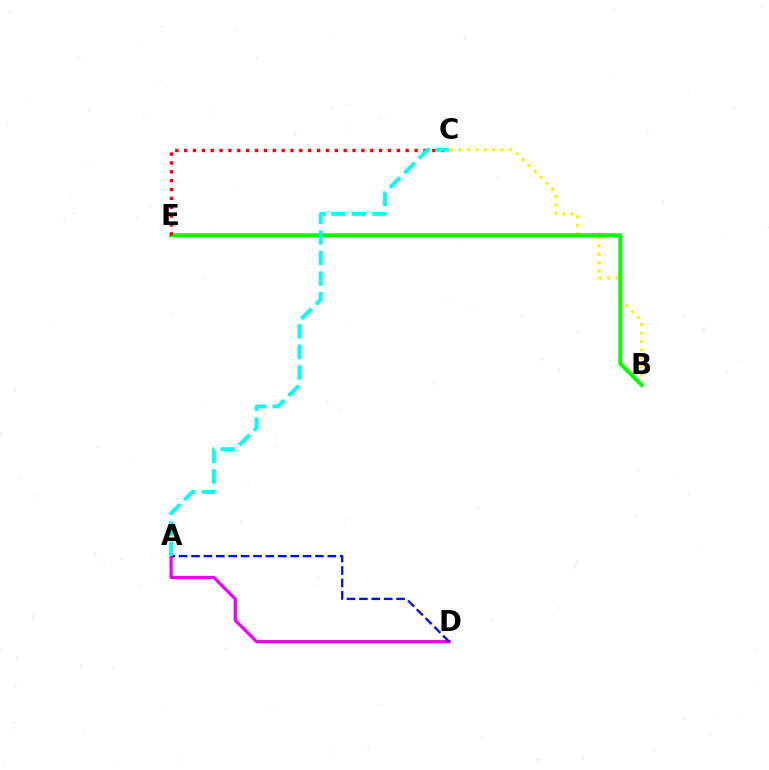{('A', 'D'): [{'color': '#ee00ff', 'line_style': 'solid', 'thickness': 2.32}, {'color': '#0010ff', 'line_style': 'dashed', 'thickness': 1.68}], ('B', 'C'): [{'color': '#fcf500', 'line_style': 'dotted', 'thickness': 2.28}], ('B', 'E'): [{'color': '#08ff00', 'line_style': 'solid', 'thickness': 2.87}], ('C', 'E'): [{'color': '#ff0000', 'line_style': 'dotted', 'thickness': 2.41}], ('A', 'C'): [{'color': '#00fff6', 'line_style': 'dashed', 'thickness': 2.79}]}